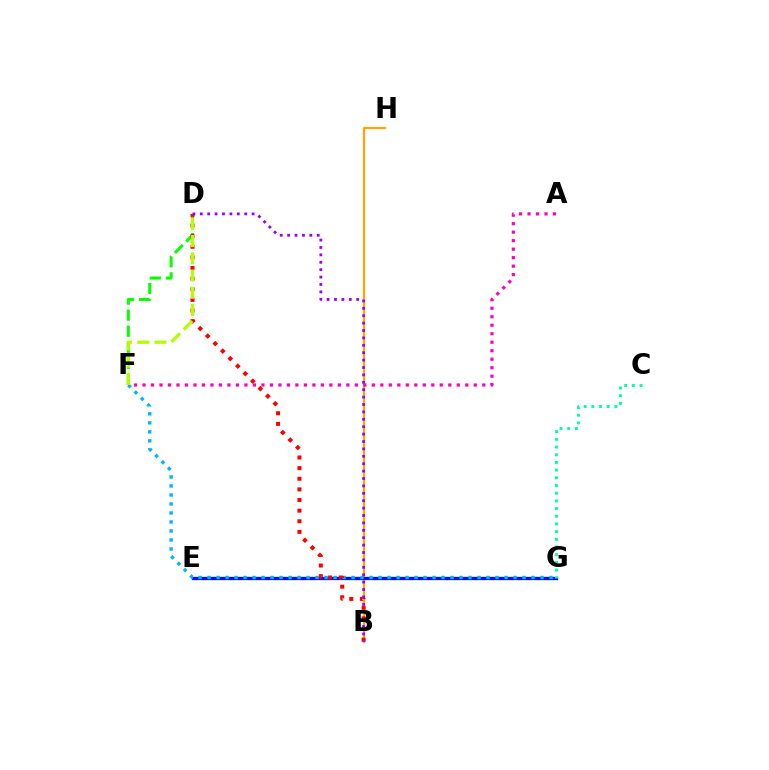{('B', 'H'): [{'color': '#ffa500', 'line_style': 'solid', 'thickness': 1.6}], ('E', 'G'): [{'color': '#0010ff', 'line_style': 'solid', 'thickness': 2.37}], ('F', 'G'): [{'color': '#00b5ff', 'line_style': 'dotted', 'thickness': 2.45}], ('D', 'F'): [{'color': '#08ff00', 'line_style': 'dashed', 'thickness': 2.18}, {'color': '#b3ff00', 'line_style': 'dashed', 'thickness': 2.34}], ('B', 'D'): [{'color': '#ff0000', 'line_style': 'dotted', 'thickness': 2.89}, {'color': '#9b00ff', 'line_style': 'dotted', 'thickness': 2.01}], ('A', 'F'): [{'color': '#ff00bd', 'line_style': 'dotted', 'thickness': 2.31}], ('C', 'G'): [{'color': '#00ff9d', 'line_style': 'dotted', 'thickness': 2.09}]}